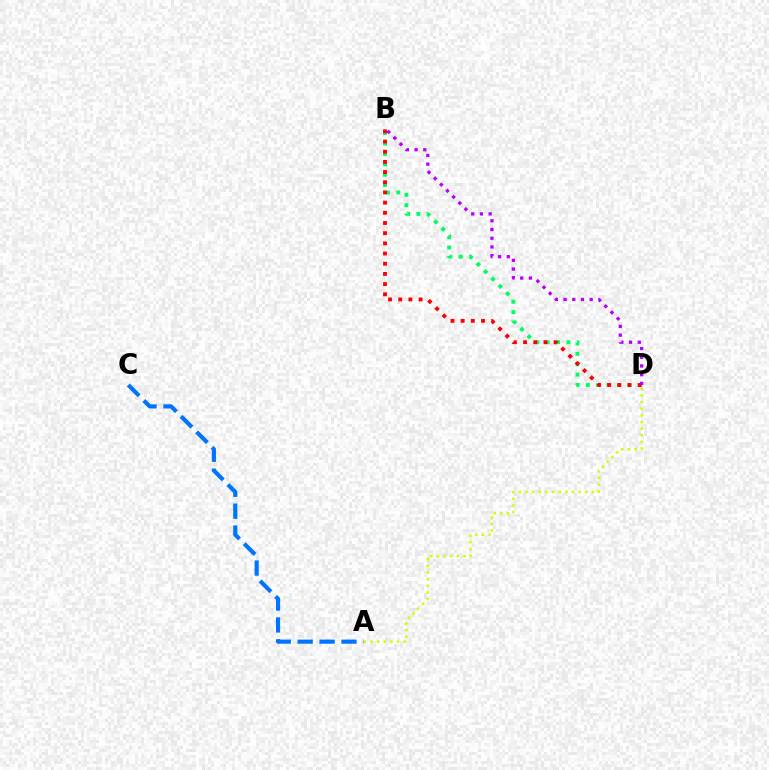{('A', 'D'): [{'color': '#d1ff00', 'line_style': 'dotted', 'thickness': 1.8}], ('B', 'D'): [{'color': '#00ff5c', 'line_style': 'dotted', 'thickness': 2.82}, {'color': '#ff0000', 'line_style': 'dotted', 'thickness': 2.77}, {'color': '#b900ff', 'line_style': 'dotted', 'thickness': 2.36}], ('A', 'C'): [{'color': '#0074ff', 'line_style': 'dashed', 'thickness': 2.98}]}